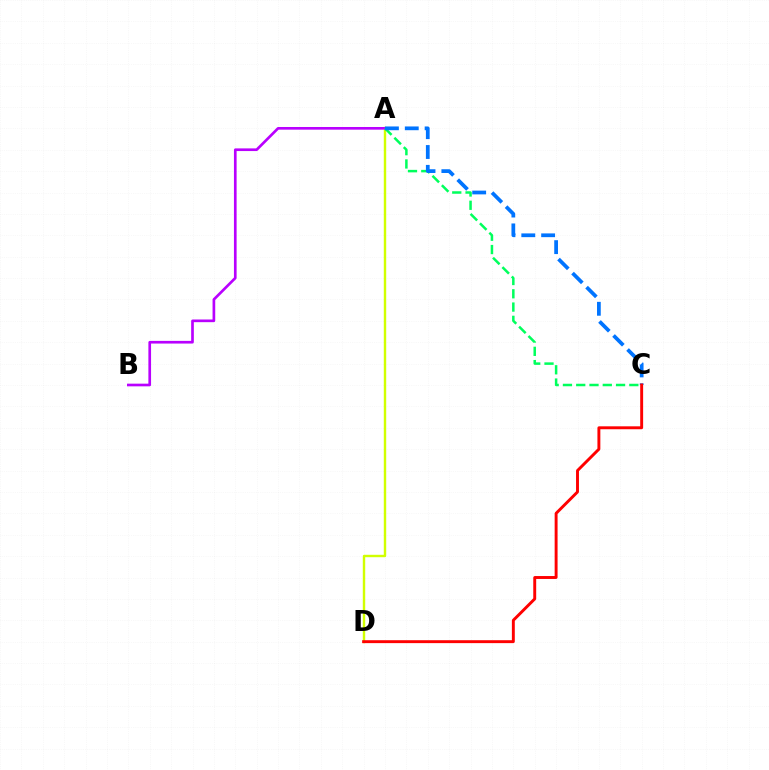{('A', 'D'): [{'color': '#d1ff00', 'line_style': 'solid', 'thickness': 1.74}], ('A', 'B'): [{'color': '#b900ff', 'line_style': 'solid', 'thickness': 1.92}], ('A', 'C'): [{'color': '#00ff5c', 'line_style': 'dashed', 'thickness': 1.8}, {'color': '#0074ff', 'line_style': 'dashed', 'thickness': 2.7}], ('C', 'D'): [{'color': '#ff0000', 'line_style': 'solid', 'thickness': 2.1}]}